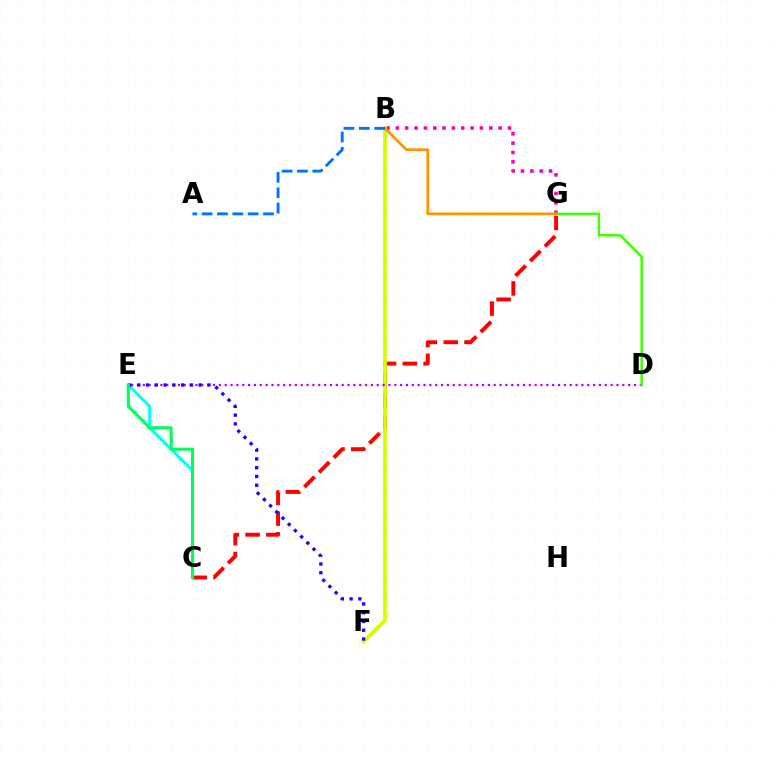{('B', 'G'): [{'color': '#ff00ac', 'line_style': 'dotted', 'thickness': 2.54}, {'color': '#ff9400', 'line_style': 'solid', 'thickness': 1.95}], ('C', 'G'): [{'color': '#ff0000', 'line_style': 'dashed', 'thickness': 2.82}], ('B', 'F'): [{'color': '#d1ff00', 'line_style': 'solid', 'thickness': 2.67}], ('D', 'E'): [{'color': '#b900ff', 'line_style': 'dotted', 'thickness': 1.59}], ('D', 'G'): [{'color': '#3dff00', 'line_style': 'solid', 'thickness': 1.79}], ('C', 'E'): [{'color': '#00fff6', 'line_style': 'solid', 'thickness': 2.17}, {'color': '#00ff5c', 'line_style': 'solid', 'thickness': 2.23}], ('E', 'F'): [{'color': '#2500ff', 'line_style': 'dotted', 'thickness': 2.38}], ('A', 'B'): [{'color': '#0074ff', 'line_style': 'dashed', 'thickness': 2.08}]}